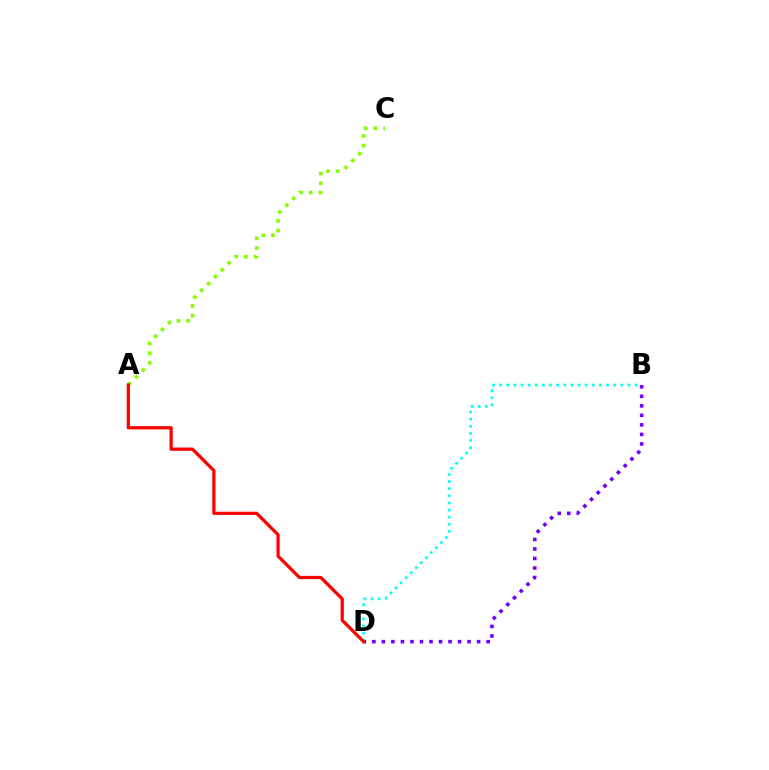{('B', 'D'): [{'color': '#7200ff', 'line_style': 'dotted', 'thickness': 2.59}, {'color': '#00fff6', 'line_style': 'dotted', 'thickness': 1.94}], ('A', 'C'): [{'color': '#84ff00', 'line_style': 'dotted', 'thickness': 2.63}], ('A', 'D'): [{'color': '#ff0000', 'line_style': 'solid', 'thickness': 2.33}]}